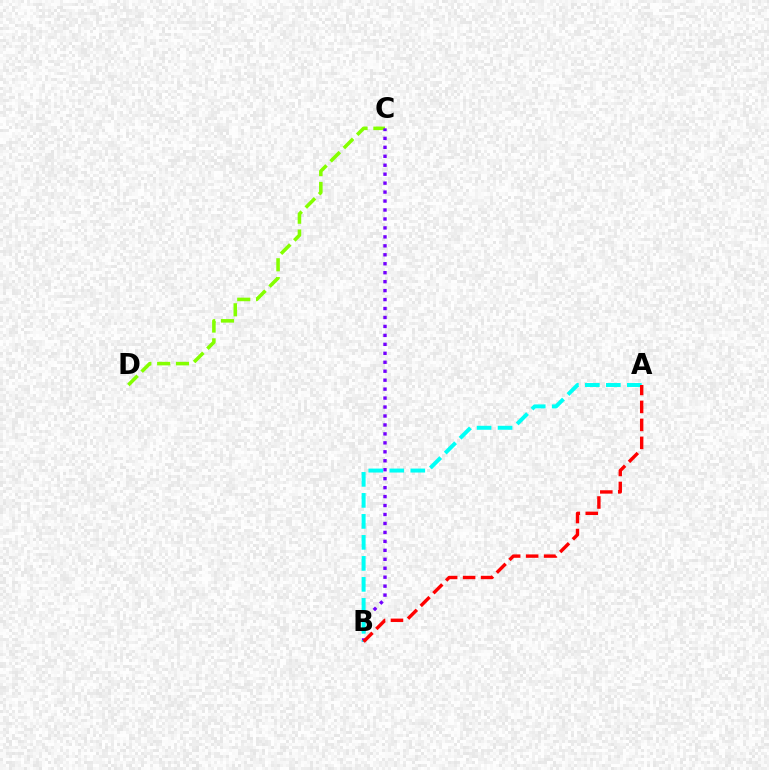{('C', 'D'): [{'color': '#84ff00', 'line_style': 'dashed', 'thickness': 2.56}], ('B', 'C'): [{'color': '#7200ff', 'line_style': 'dotted', 'thickness': 2.43}], ('A', 'B'): [{'color': '#00fff6', 'line_style': 'dashed', 'thickness': 2.85}, {'color': '#ff0000', 'line_style': 'dashed', 'thickness': 2.44}]}